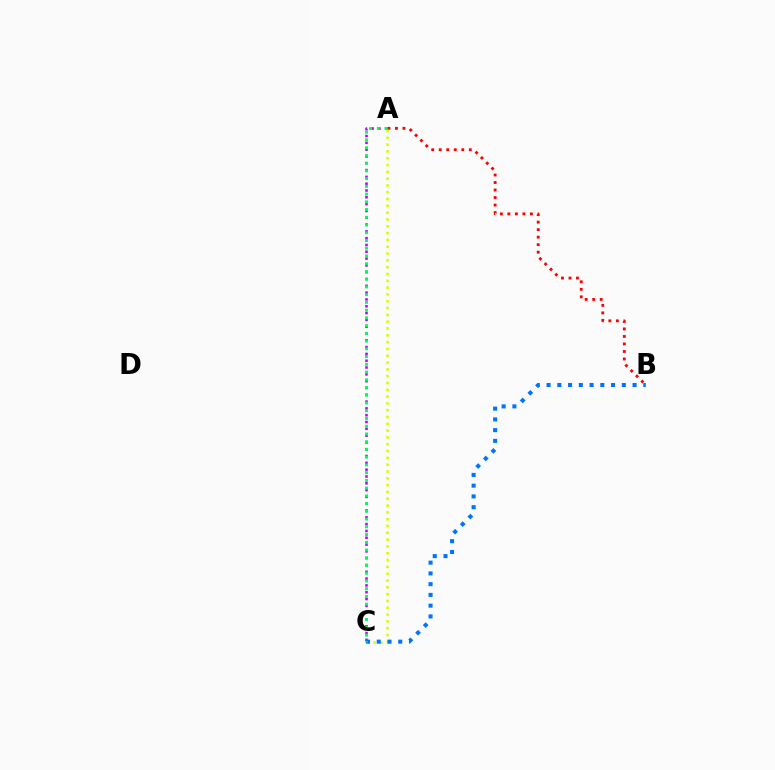{('A', 'B'): [{'color': '#ff0000', 'line_style': 'dotted', 'thickness': 2.04}], ('A', 'C'): [{'color': '#b900ff', 'line_style': 'dotted', 'thickness': 1.85}, {'color': '#d1ff00', 'line_style': 'dotted', 'thickness': 1.85}, {'color': '#00ff5c', 'line_style': 'dotted', 'thickness': 2.1}], ('B', 'C'): [{'color': '#0074ff', 'line_style': 'dotted', 'thickness': 2.92}]}